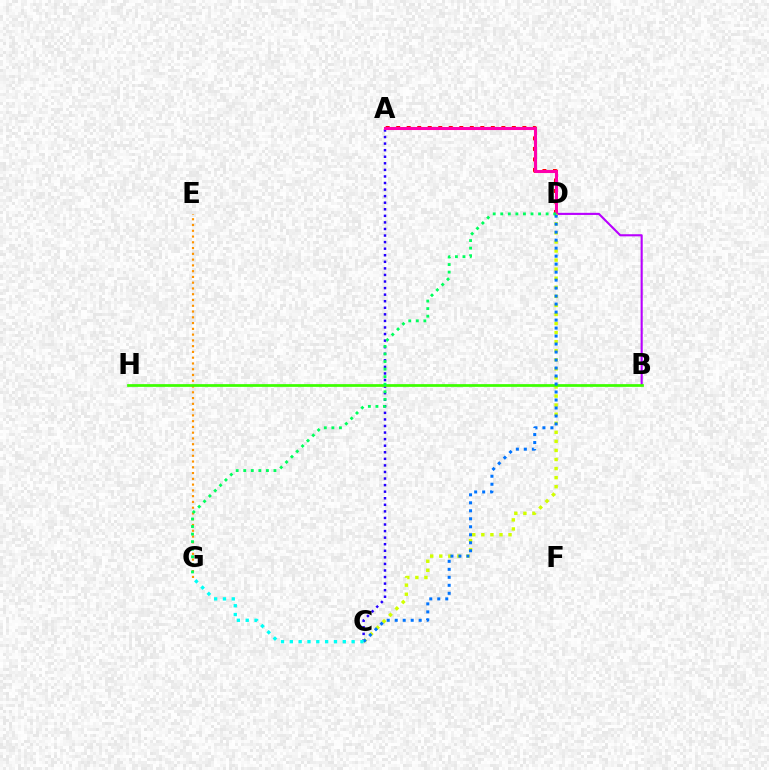{('A', 'C'): [{'color': '#2500ff', 'line_style': 'dotted', 'thickness': 1.78}], ('A', 'D'): [{'color': '#ff0000', 'line_style': 'dotted', 'thickness': 2.86}, {'color': '#ff00ac', 'line_style': 'solid', 'thickness': 2.21}], ('B', 'D'): [{'color': '#b900ff', 'line_style': 'solid', 'thickness': 1.53}], ('E', 'G'): [{'color': '#ff9400', 'line_style': 'dotted', 'thickness': 1.57}], ('C', 'D'): [{'color': '#d1ff00', 'line_style': 'dotted', 'thickness': 2.46}, {'color': '#0074ff', 'line_style': 'dotted', 'thickness': 2.17}], ('B', 'H'): [{'color': '#3dff00', 'line_style': 'solid', 'thickness': 1.97}], ('D', 'G'): [{'color': '#00ff5c', 'line_style': 'dotted', 'thickness': 2.05}], ('C', 'G'): [{'color': '#00fff6', 'line_style': 'dotted', 'thickness': 2.4}]}